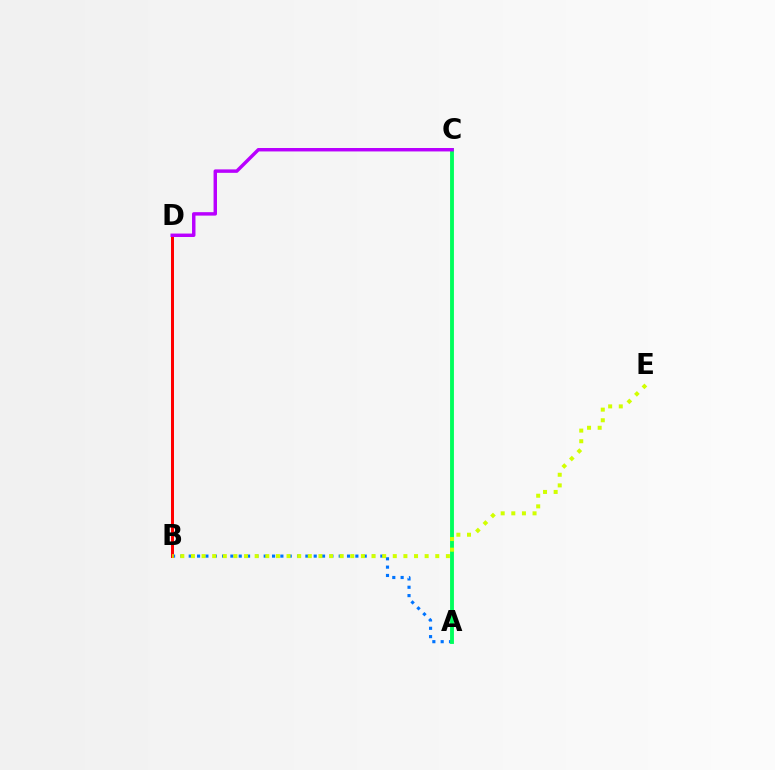{('A', 'B'): [{'color': '#0074ff', 'line_style': 'dotted', 'thickness': 2.26}], ('B', 'D'): [{'color': '#ff0000', 'line_style': 'solid', 'thickness': 2.15}], ('A', 'C'): [{'color': '#00ff5c', 'line_style': 'solid', 'thickness': 2.78}], ('C', 'D'): [{'color': '#b900ff', 'line_style': 'solid', 'thickness': 2.48}], ('B', 'E'): [{'color': '#d1ff00', 'line_style': 'dotted', 'thickness': 2.89}]}